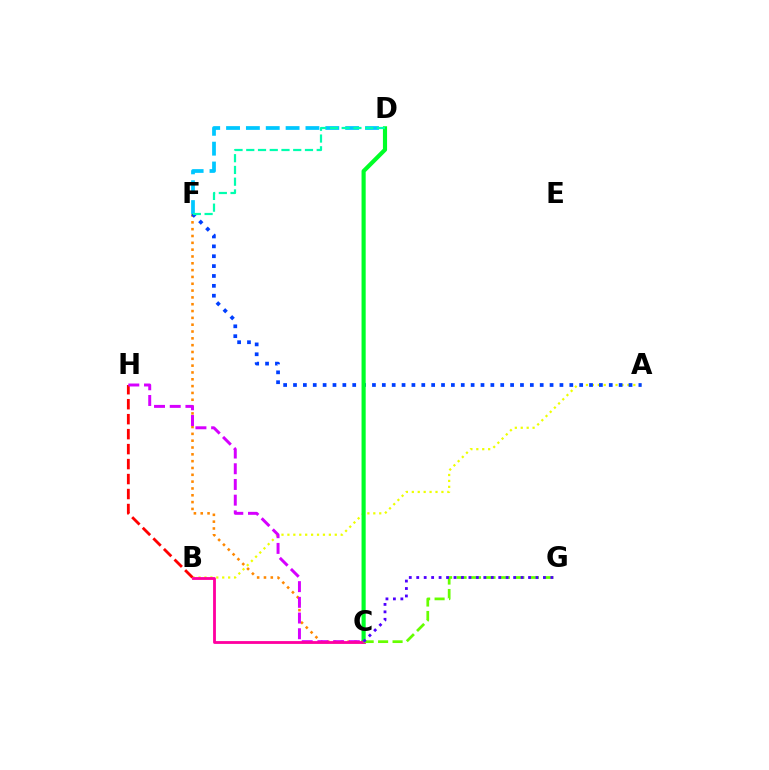{('C', 'F'): [{'color': '#ff8800', 'line_style': 'dotted', 'thickness': 1.85}], ('A', 'B'): [{'color': '#eeff00', 'line_style': 'dotted', 'thickness': 1.61}], ('B', 'H'): [{'color': '#ff0000', 'line_style': 'dashed', 'thickness': 2.03}], ('A', 'F'): [{'color': '#003fff', 'line_style': 'dotted', 'thickness': 2.68}], ('C', 'D'): [{'color': '#00ff27', 'line_style': 'solid', 'thickness': 2.98}], ('C', 'H'): [{'color': '#d600ff', 'line_style': 'dashed', 'thickness': 2.13}], ('B', 'C'): [{'color': '#ff00a0', 'line_style': 'solid', 'thickness': 2.03}], ('D', 'F'): [{'color': '#00c7ff', 'line_style': 'dashed', 'thickness': 2.7}, {'color': '#00ffaf', 'line_style': 'dashed', 'thickness': 1.59}], ('C', 'G'): [{'color': '#66ff00', 'line_style': 'dashed', 'thickness': 1.96}, {'color': '#4f00ff', 'line_style': 'dotted', 'thickness': 2.03}]}